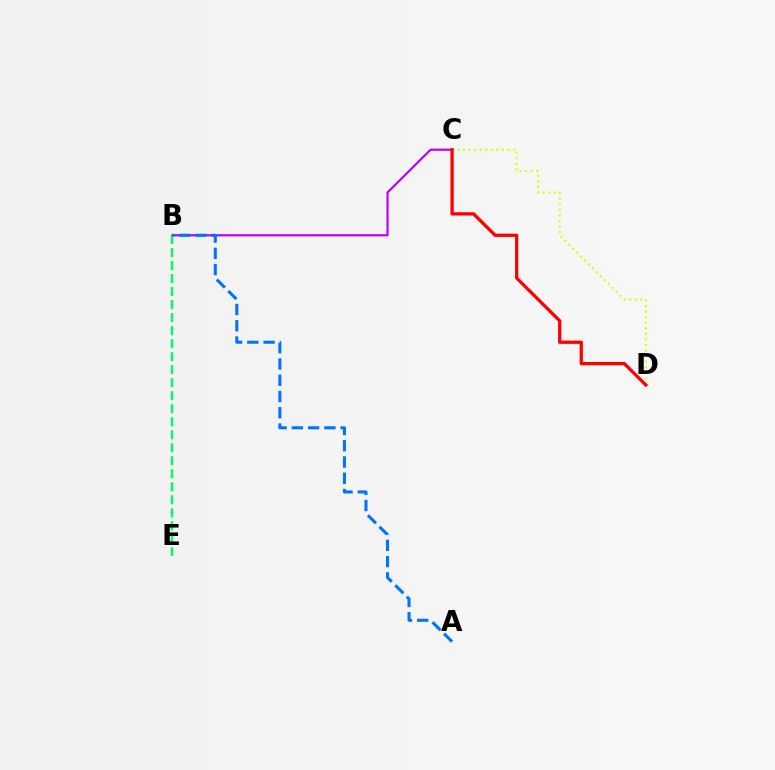{('B', 'C'): [{'color': '#b900ff', 'line_style': 'solid', 'thickness': 1.56}], ('B', 'E'): [{'color': '#00ff5c', 'line_style': 'dashed', 'thickness': 1.77}], ('C', 'D'): [{'color': '#d1ff00', 'line_style': 'dotted', 'thickness': 1.51}, {'color': '#ff0000', 'line_style': 'solid', 'thickness': 2.36}], ('A', 'B'): [{'color': '#0074ff', 'line_style': 'dashed', 'thickness': 2.21}]}